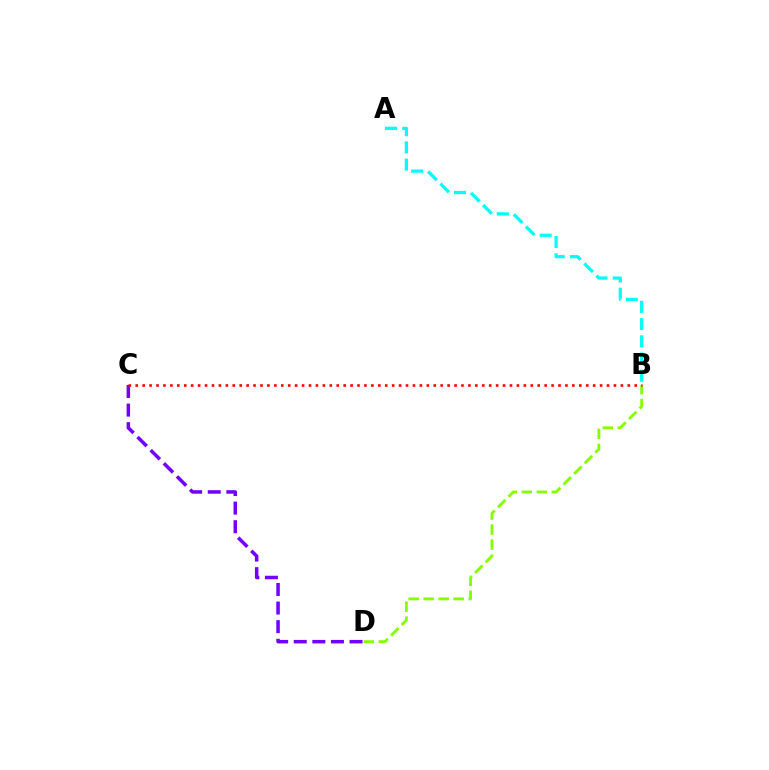{('C', 'D'): [{'color': '#7200ff', 'line_style': 'dashed', 'thickness': 2.53}], ('B', 'D'): [{'color': '#84ff00', 'line_style': 'dashed', 'thickness': 2.04}], ('A', 'B'): [{'color': '#00fff6', 'line_style': 'dashed', 'thickness': 2.34}], ('B', 'C'): [{'color': '#ff0000', 'line_style': 'dotted', 'thickness': 1.88}]}